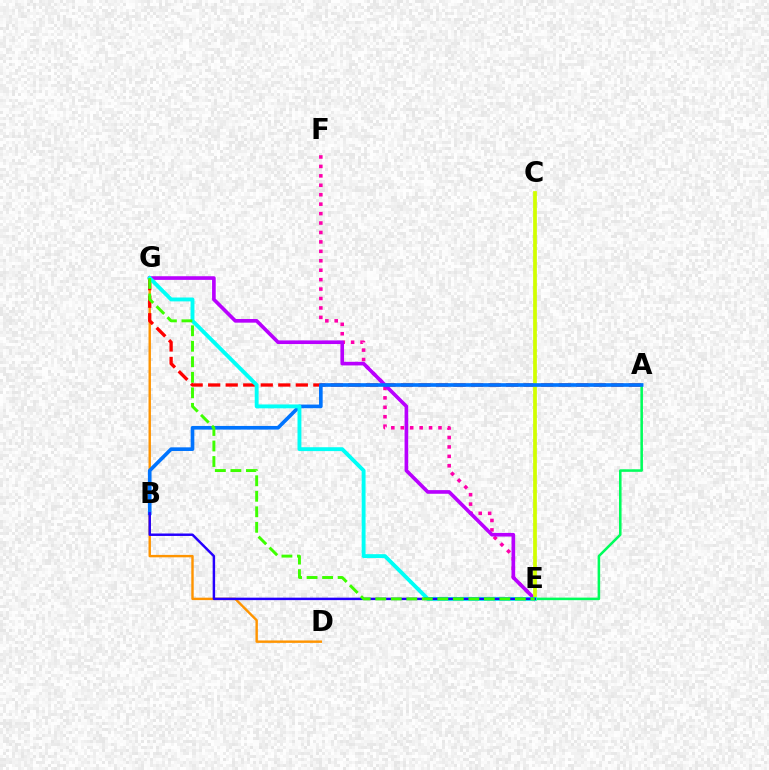{('E', 'F'): [{'color': '#ff00ac', 'line_style': 'dotted', 'thickness': 2.56}], ('D', 'G'): [{'color': '#ff9400', 'line_style': 'solid', 'thickness': 1.74}], ('A', 'G'): [{'color': '#ff0000', 'line_style': 'dashed', 'thickness': 2.38}], ('E', 'G'): [{'color': '#b900ff', 'line_style': 'solid', 'thickness': 2.62}, {'color': '#00fff6', 'line_style': 'solid', 'thickness': 2.79}, {'color': '#3dff00', 'line_style': 'dashed', 'thickness': 2.11}], ('C', 'E'): [{'color': '#d1ff00', 'line_style': 'solid', 'thickness': 2.69}], ('A', 'E'): [{'color': '#00ff5c', 'line_style': 'solid', 'thickness': 1.84}], ('A', 'B'): [{'color': '#0074ff', 'line_style': 'solid', 'thickness': 2.63}], ('B', 'E'): [{'color': '#2500ff', 'line_style': 'solid', 'thickness': 1.77}]}